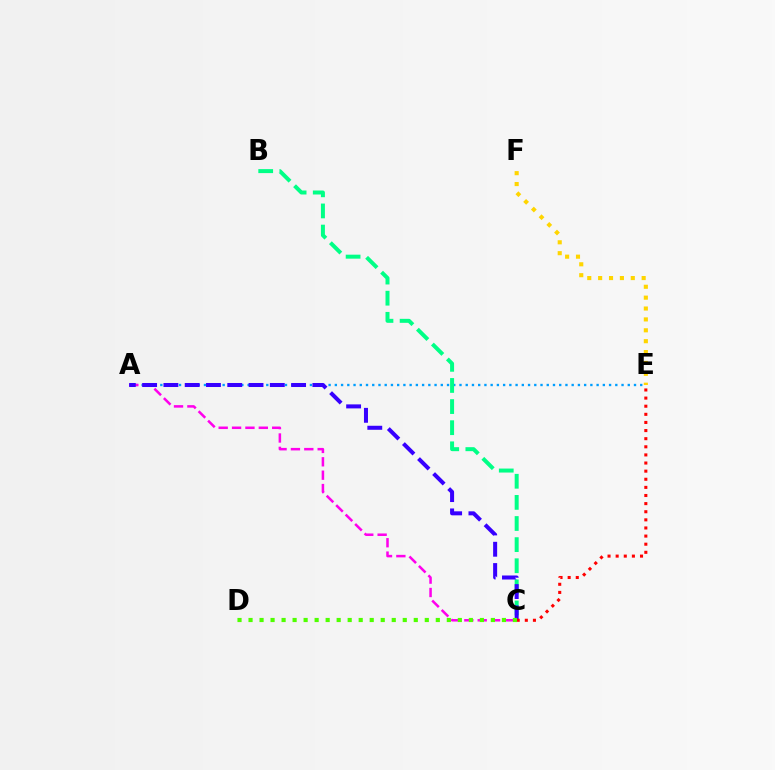{('A', 'E'): [{'color': '#009eff', 'line_style': 'dotted', 'thickness': 1.69}], ('A', 'C'): [{'color': '#ff00ed', 'line_style': 'dashed', 'thickness': 1.82}, {'color': '#3700ff', 'line_style': 'dashed', 'thickness': 2.89}], ('B', 'C'): [{'color': '#00ff86', 'line_style': 'dashed', 'thickness': 2.87}], ('C', 'E'): [{'color': '#ff0000', 'line_style': 'dotted', 'thickness': 2.21}], ('C', 'D'): [{'color': '#4fff00', 'line_style': 'dotted', 'thickness': 2.99}], ('E', 'F'): [{'color': '#ffd500', 'line_style': 'dotted', 'thickness': 2.96}]}